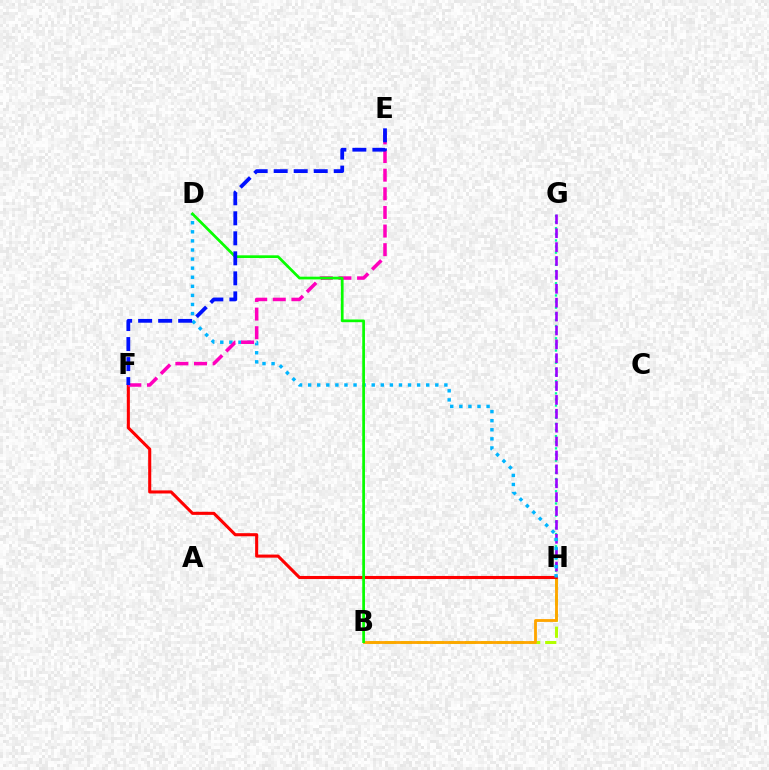{('B', 'H'): [{'color': '#b3ff00', 'line_style': 'dashed', 'thickness': 2.18}, {'color': '#ffa500', 'line_style': 'solid', 'thickness': 2.04}], ('G', 'H'): [{'color': '#00ff9d', 'line_style': 'dotted', 'thickness': 1.66}, {'color': '#9b00ff', 'line_style': 'dashed', 'thickness': 1.89}], ('F', 'H'): [{'color': '#ff0000', 'line_style': 'solid', 'thickness': 2.21}], ('D', 'H'): [{'color': '#00b5ff', 'line_style': 'dotted', 'thickness': 2.47}], ('E', 'F'): [{'color': '#ff00bd', 'line_style': 'dashed', 'thickness': 2.53}, {'color': '#0010ff', 'line_style': 'dashed', 'thickness': 2.72}], ('B', 'D'): [{'color': '#08ff00', 'line_style': 'solid', 'thickness': 1.96}]}